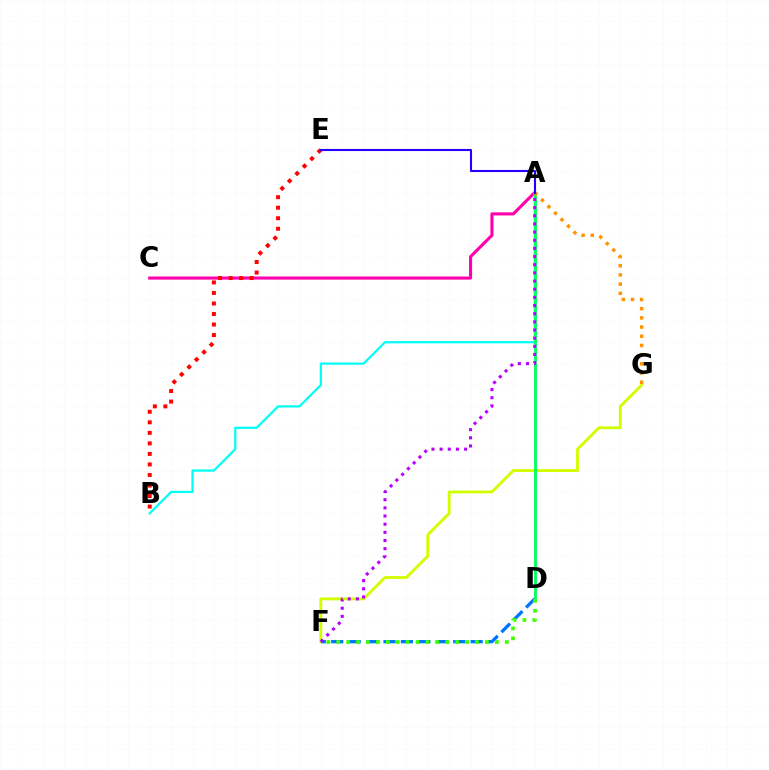{('A', 'C'): [{'color': '#ff00ac', 'line_style': 'solid', 'thickness': 2.23}], ('F', 'G'): [{'color': '#d1ff00', 'line_style': 'solid', 'thickness': 2.06}], ('A', 'B'): [{'color': '#00fff6', 'line_style': 'solid', 'thickness': 1.6}], ('A', 'D'): [{'color': '#00ff5c', 'line_style': 'solid', 'thickness': 2.04}], ('A', 'G'): [{'color': '#ff9400', 'line_style': 'dotted', 'thickness': 2.5}], ('D', 'F'): [{'color': '#0074ff', 'line_style': 'dashed', 'thickness': 2.37}, {'color': '#3dff00', 'line_style': 'dotted', 'thickness': 2.69}], ('B', 'E'): [{'color': '#ff0000', 'line_style': 'dotted', 'thickness': 2.86}], ('A', 'F'): [{'color': '#b900ff', 'line_style': 'dotted', 'thickness': 2.22}], ('A', 'E'): [{'color': '#2500ff', 'line_style': 'solid', 'thickness': 1.51}]}